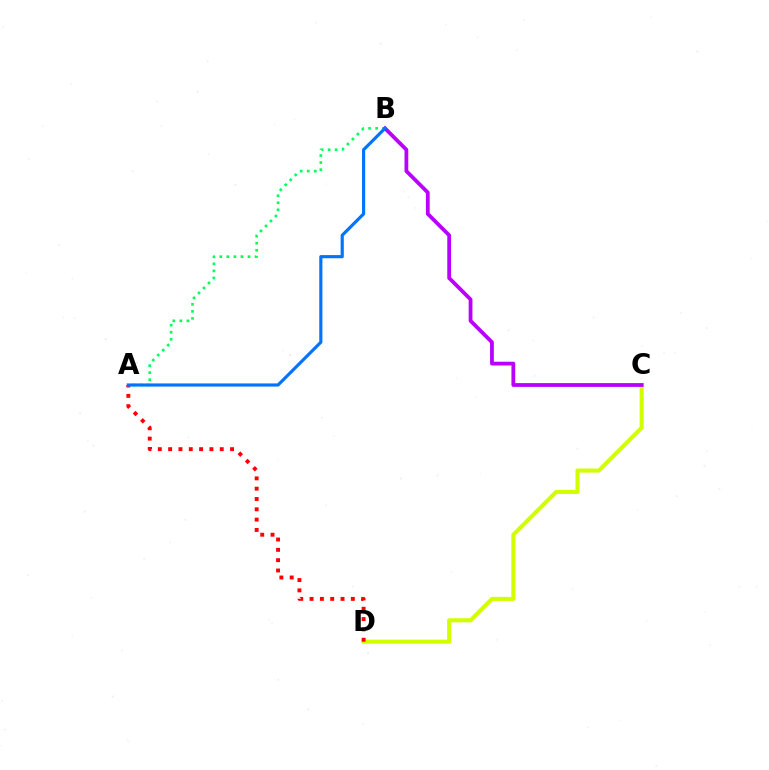{('A', 'B'): [{'color': '#00ff5c', 'line_style': 'dotted', 'thickness': 1.91}, {'color': '#0074ff', 'line_style': 'solid', 'thickness': 2.27}], ('C', 'D'): [{'color': '#d1ff00', 'line_style': 'solid', 'thickness': 2.93}], ('B', 'C'): [{'color': '#b900ff', 'line_style': 'solid', 'thickness': 2.72}], ('A', 'D'): [{'color': '#ff0000', 'line_style': 'dotted', 'thickness': 2.8}]}